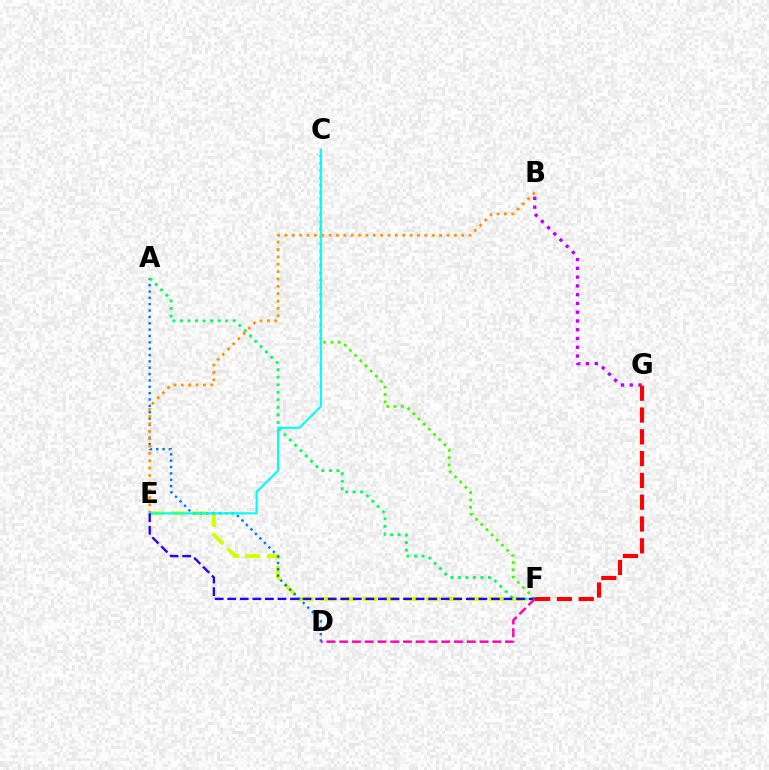{('C', 'F'): [{'color': '#3dff00', 'line_style': 'dotted', 'thickness': 1.98}], ('E', 'F'): [{'color': '#d1ff00', 'line_style': 'dashed', 'thickness': 2.86}, {'color': '#2500ff', 'line_style': 'dashed', 'thickness': 1.71}], ('B', 'G'): [{'color': '#b900ff', 'line_style': 'dotted', 'thickness': 2.38}], ('A', 'D'): [{'color': '#0074ff', 'line_style': 'dotted', 'thickness': 1.73}], ('B', 'E'): [{'color': '#ff9400', 'line_style': 'dotted', 'thickness': 2.0}], ('A', 'F'): [{'color': '#00ff5c', 'line_style': 'dotted', 'thickness': 2.05}], ('C', 'E'): [{'color': '#00fff6', 'line_style': 'solid', 'thickness': 1.55}], ('F', 'G'): [{'color': '#ff0000', 'line_style': 'dashed', 'thickness': 2.96}], ('D', 'F'): [{'color': '#ff00ac', 'line_style': 'dashed', 'thickness': 1.73}]}